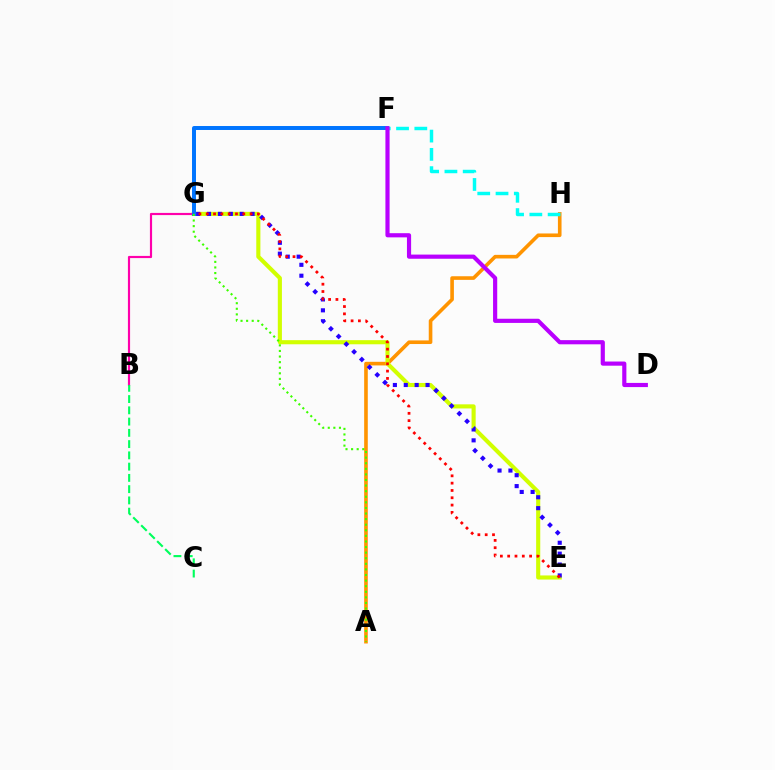{('A', 'H'): [{'color': '#ff9400', 'line_style': 'solid', 'thickness': 2.61}], ('E', 'G'): [{'color': '#d1ff00', 'line_style': 'solid', 'thickness': 2.96}, {'color': '#2500ff', 'line_style': 'dotted', 'thickness': 2.96}, {'color': '#ff0000', 'line_style': 'dotted', 'thickness': 1.99}], ('B', 'G'): [{'color': '#ff00ac', 'line_style': 'solid', 'thickness': 1.57}], ('F', 'G'): [{'color': '#0074ff', 'line_style': 'solid', 'thickness': 2.86}], ('B', 'C'): [{'color': '#00ff5c', 'line_style': 'dashed', 'thickness': 1.53}], ('F', 'H'): [{'color': '#00fff6', 'line_style': 'dashed', 'thickness': 2.48}], ('A', 'G'): [{'color': '#3dff00', 'line_style': 'dotted', 'thickness': 1.52}], ('D', 'F'): [{'color': '#b900ff', 'line_style': 'solid', 'thickness': 3.0}]}